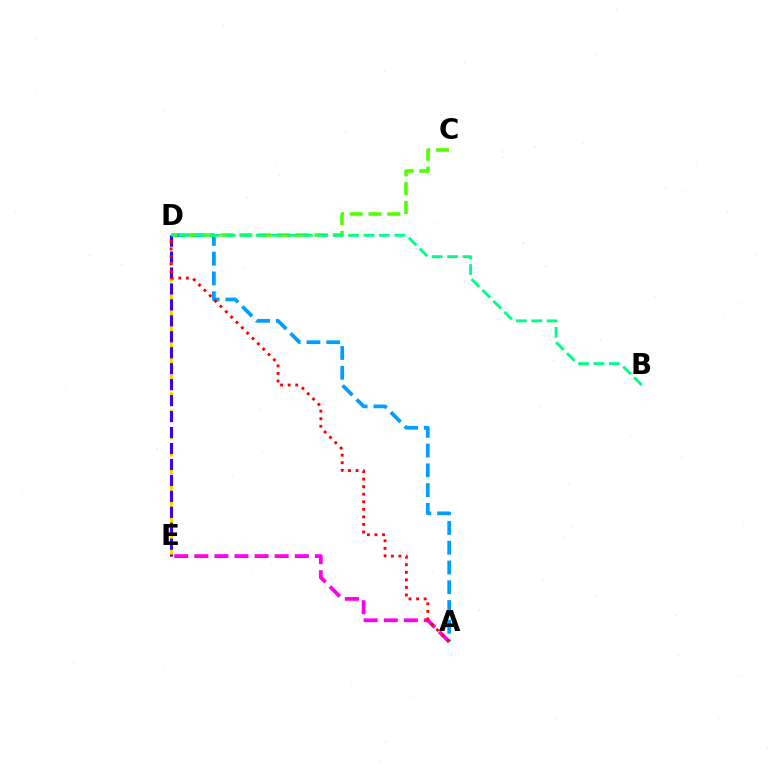{('D', 'E'): [{'color': '#ffd500', 'line_style': 'dashed', 'thickness': 2.37}, {'color': '#3700ff', 'line_style': 'dashed', 'thickness': 2.17}], ('A', 'E'): [{'color': '#ff00ed', 'line_style': 'dashed', 'thickness': 2.73}], ('A', 'D'): [{'color': '#009eff', 'line_style': 'dashed', 'thickness': 2.68}, {'color': '#ff0000', 'line_style': 'dotted', 'thickness': 2.05}], ('C', 'D'): [{'color': '#4fff00', 'line_style': 'dashed', 'thickness': 2.55}], ('B', 'D'): [{'color': '#00ff86', 'line_style': 'dashed', 'thickness': 2.09}]}